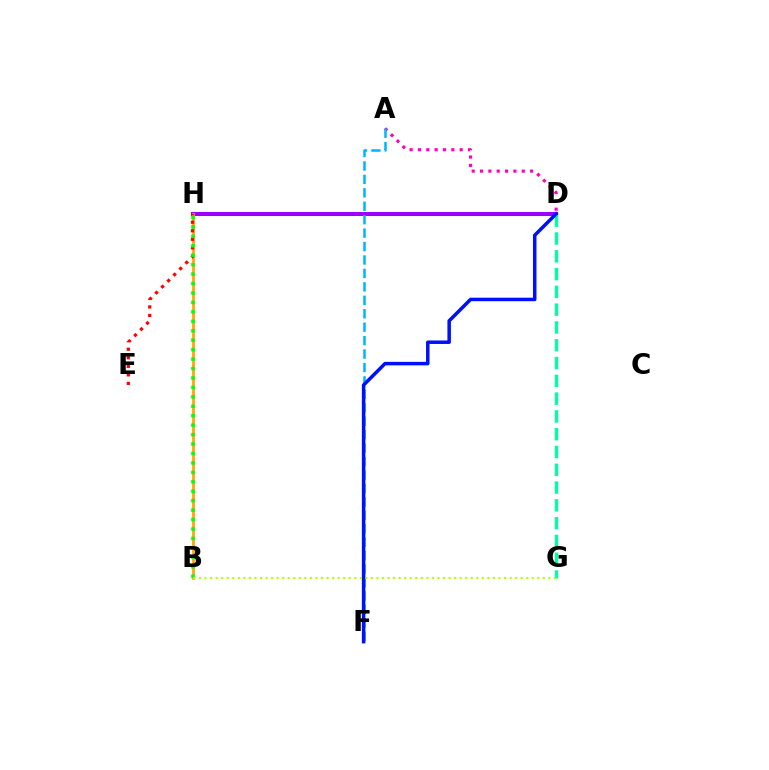{('D', 'H'): [{'color': '#9b00ff', 'line_style': 'solid', 'thickness': 2.91}], ('A', 'D'): [{'color': '#ff00bd', 'line_style': 'dotted', 'thickness': 2.27}], ('A', 'F'): [{'color': '#00b5ff', 'line_style': 'dashed', 'thickness': 1.83}], ('B', 'H'): [{'color': '#ffa500', 'line_style': 'solid', 'thickness': 1.97}, {'color': '#08ff00', 'line_style': 'dotted', 'thickness': 2.57}], ('D', 'G'): [{'color': '#00ff9d', 'line_style': 'dashed', 'thickness': 2.42}], ('E', 'H'): [{'color': '#ff0000', 'line_style': 'dotted', 'thickness': 2.32}], ('D', 'F'): [{'color': '#0010ff', 'line_style': 'solid', 'thickness': 2.52}], ('B', 'G'): [{'color': '#b3ff00', 'line_style': 'dotted', 'thickness': 1.51}]}